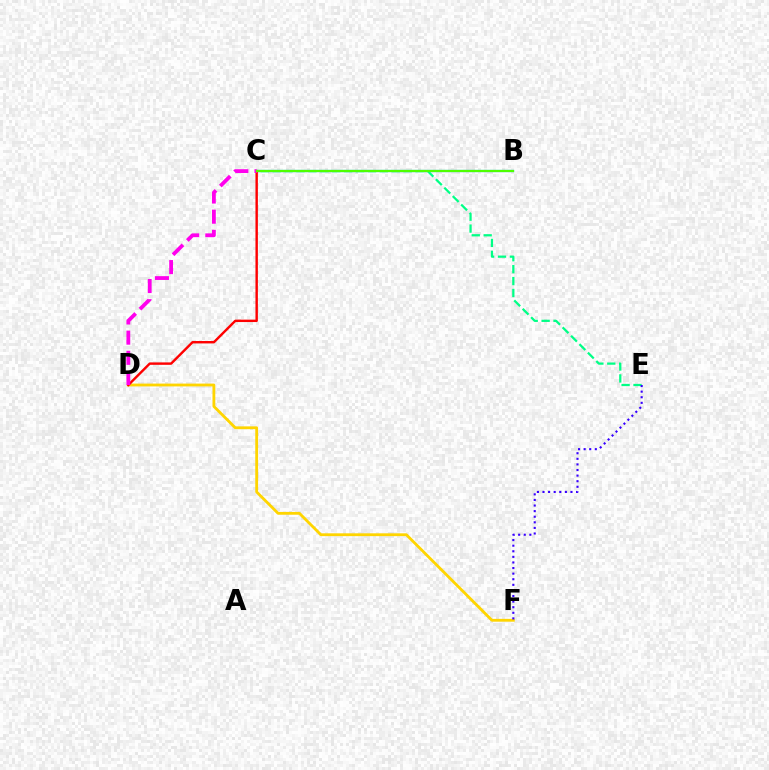{('B', 'C'): [{'color': '#009eff', 'line_style': 'solid', 'thickness': 1.6}, {'color': '#4fff00', 'line_style': 'solid', 'thickness': 1.59}], ('D', 'F'): [{'color': '#ffd500', 'line_style': 'solid', 'thickness': 2.03}], ('C', 'D'): [{'color': '#ff0000', 'line_style': 'solid', 'thickness': 1.74}, {'color': '#ff00ed', 'line_style': 'dashed', 'thickness': 2.74}], ('C', 'E'): [{'color': '#00ff86', 'line_style': 'dashed', 'thickness': 1.62}], ('E', 'F'): [{'color': '#3700ff', 'line_style': 'dotted', 'thickness': 1.52}]}